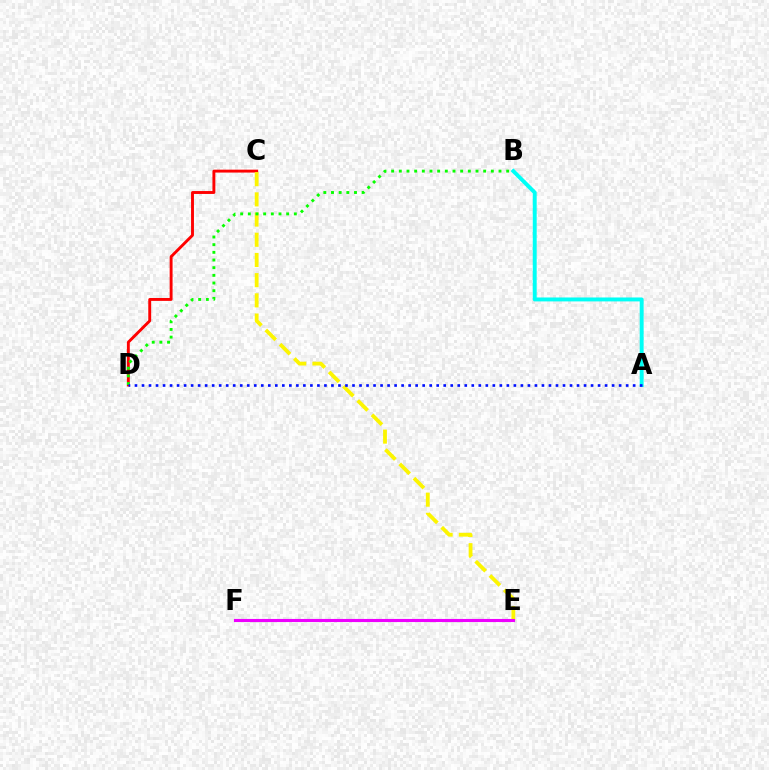{('C', 'D'): [{'color': '#ff0000', 'line_style': 'solid', 'thickness': 2.09}], ('C', 'E'): [{'color': '#fcf500', 'line_style': 'dashed', 'thickness': 2.74}], ('B', 'D'): [{'color': '#08ff00', 'line_style': 'dotted', 'thickness': 2.08}], ('A', 'B'): [{'color': '#00fff6', 'line_style': 'solid', 'thickness': 2.83}], ('E', 'F'): [{'color': '#ee00ff', 'line_style': 'solid', 'thickness': 2.24}], ('A', 'D'): [{'color': '#0010ff', 'line_style': 'dotted', 'thickness': 1.91}]}